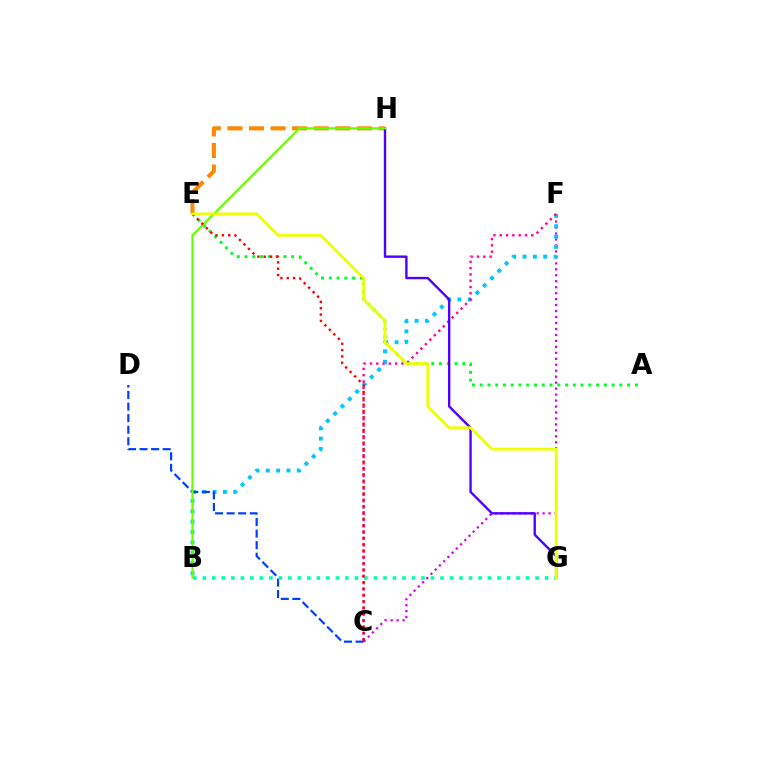{('E', 'H'): [{'color': '#ff8800', 'line_style': 'dashed', 'thickness': 2.93}], ('C', 'F'): [{'color': '#d600ff', 'line_style': 'dotted', 'thickness': 1.62}, {'color': '#ff00a0', 'line_style': 'dotted', 'thickness': 1.71}], ('B', 'F'): [{'color': '#00c7ff', 'line_style': 'dotted', 'thickness': 2.81}], ('A', 'E'): [{'color': '#00ff27', 'line_style': 'dotted', 'thickness': 2.11}], ('C', 'D'): [{'color': '#003fff', 'line_style': 'dashed', 'thickness': 1.57}], ('G', 'H'): [{'color': '#4f00ff', 'line_style': 'solid', 'thickness': 1.72}], ('B', 'H'): [{'color': '#66ff00', 'line_style': 'solid', 'thickness': 1.59}], ('B', 'G'): [{'color': '#00ffaf', 'line_style': 'dotted', 'thickness': 2.58}], ('C', 'E'): [{'color': '#ff0000', 'line_style': 'dotted', 'thickness': 1.72}], ('E', 'G'): [{'color': '#eeff00', 'line_style': 'solid', 'thickness': 1.97}]}